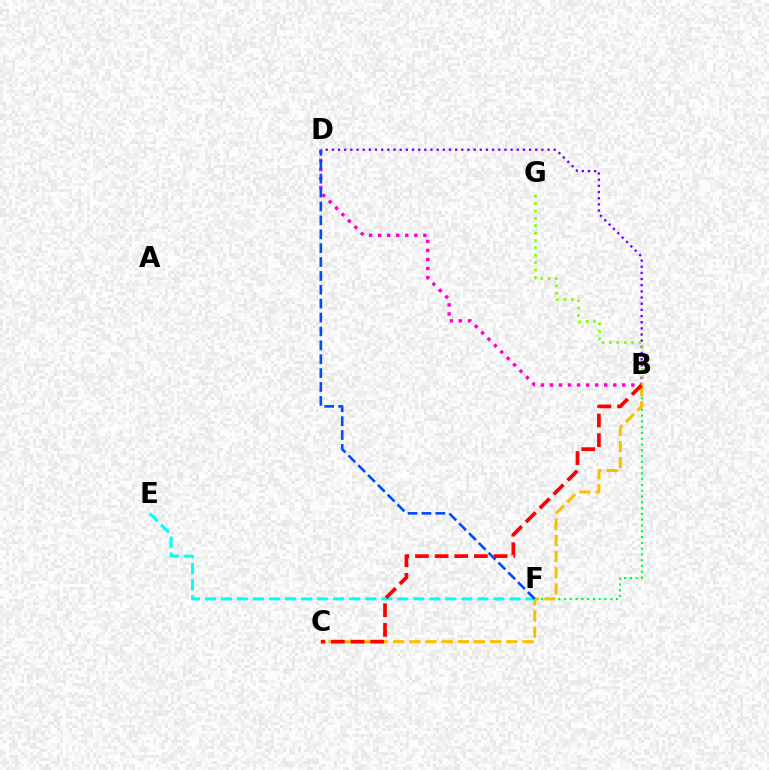{('B', 'D'): [{'color': '#7200ff', 'line_style': 'dotted', 'thickness': 1.67}, {'color': '#ff00cf', 'line_style': 'dotted', 'thickness': 2.46}], ('B', 'F'): [{'color': '#00ff39', 'line_style': 'dotted', 'thickness': 1.57}], ('B', 'C'): [{'color': '#ffbd00', 'line_style': 'dashed', 'thickness': 2.2}, {'color': '#ff0000', 'line_style': 'dashed', 'thickness': 2.67}], ('E', 'F'): [{'color': '#00fff6', 'line_style': 'dashed', 'thickness': 2.18}], ('D', 'F'): [{'color': '#004bff', 'line_style': 'dashed', 'thickness': 1.89}], ('B', 'G'): [{'color': '#84ff00', 'line_style': 'dotted', 'thickness': 2.0}]}